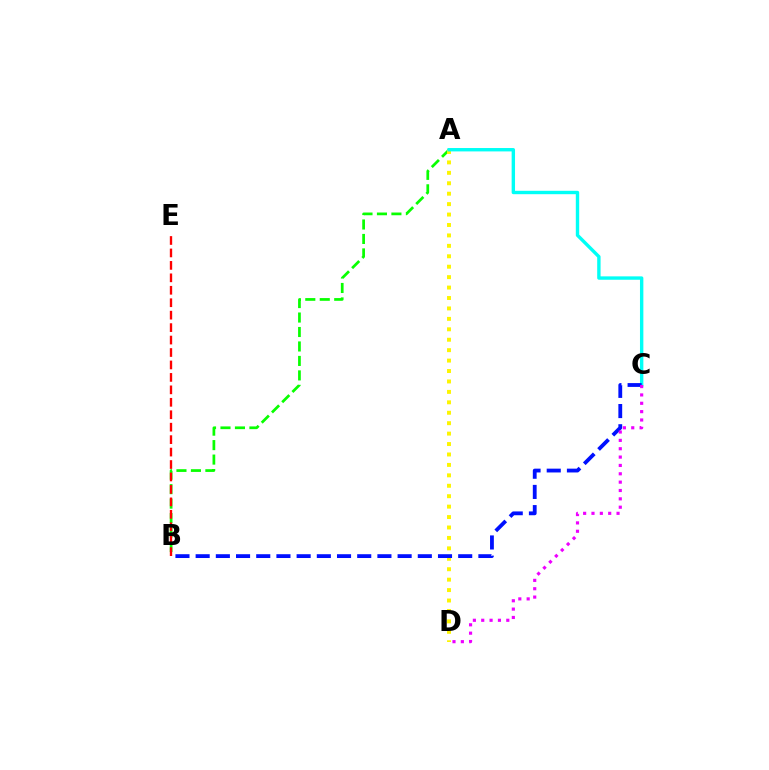{('A', 'B'): [{'color': '#08ff00', 'line_style': 'dashed', 'thickness': 1.97}], ('A', 'D'): [{'color': '#fcf500', 'line_style': 'dotted', 'thickness': 2.83}], ('B', 'E'): [{'color': '#ff0000', 'line_style': 'dashed', 'thickness': 1.69}], ('A', 'C'): [{'color': '#00fff6', 'line_style': 'solid', 'thickness': 2.44}], ('B', 'C'): [{'color': '#0010ff', 'line_style': 'dashed', 'thickness': 2.74}], ('C', 'D'): [{'color': '#ee00ff', 'line_style': 'dotted', 'thickness': 2.27}]}